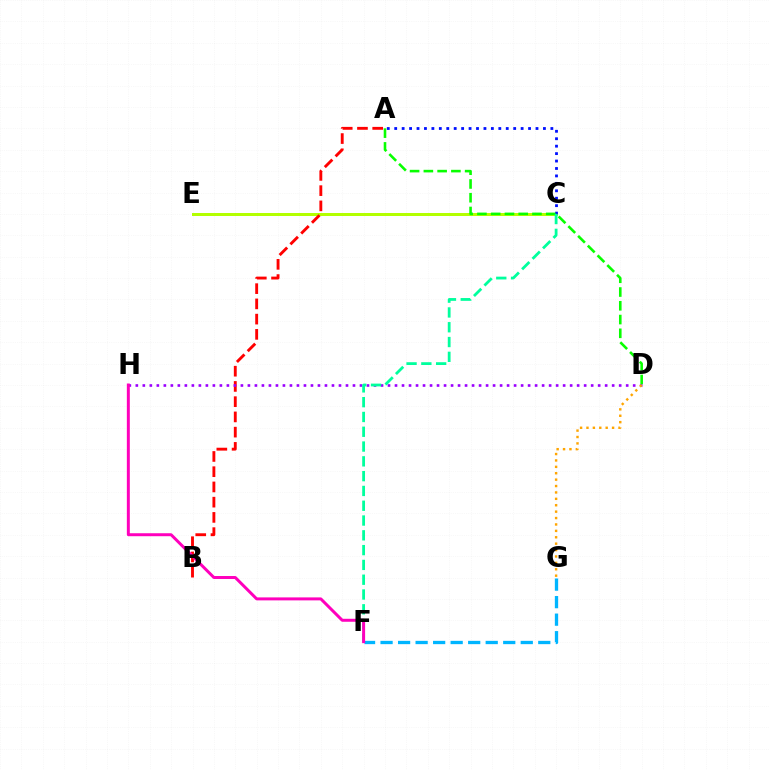{('C', 'E'): [{'color': '#b3ff00', 'line_style': 'solid', 'thickness': 2.15}], ('A', 'C'): [{'color': '#0010ff', 'line_style': 'dotted', 'thickness': 2.02}], ('A', 'B'): [{'color': '#ff0000', 'line_style': 'dashed', 'thickness': 2.07}], ('D', 'H'): [{'color': '#9b00ff', 'line_style': 'dotted', 'thickness': 1.9}], ('A', 'D'): [{'color': '#08ff00', 'line_style': 'dashed', 'thickness': 1.87}], ('F', 'G'): [{'color': '#00b5ff', 'line_style': 'dashed', 'thickness': 2.38}], ('D', 'G'): [{'color': '#ffa500', 'line_style': 'dotted', 'thickness': 1.74}], ('C', 'F'): [{'color': '#00ff9d', 'line_style': 'dashed', 'thickness': 2.01}], ('F', 'H'): [{'color': '#ff00bd', 'line_style': 'solid', 'thickness': 2.14}]}